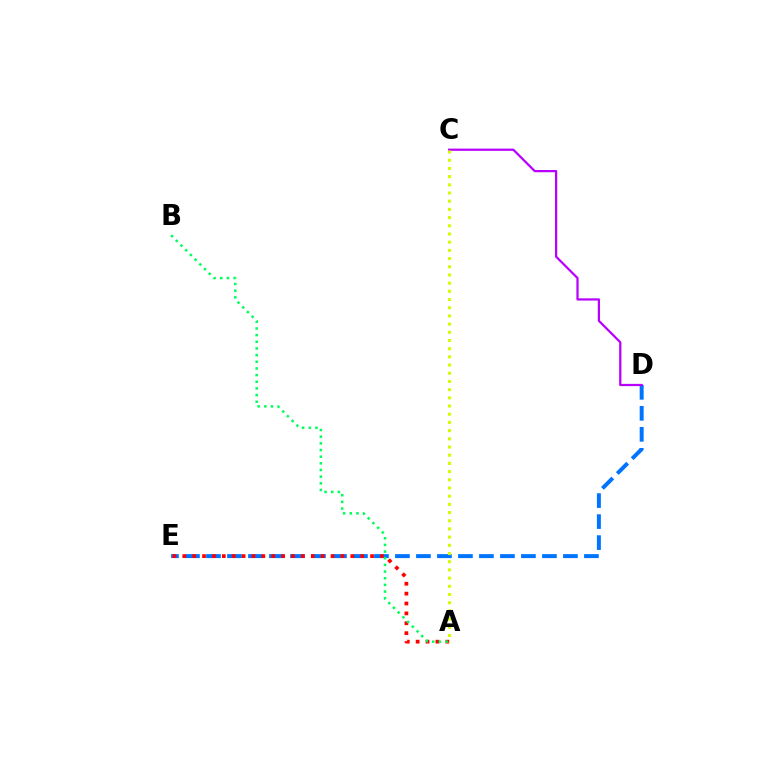{('D', 'E'): [{'color': '#0074ff', 'line_style': 'dashed', 'thickness': 2.85}], ('A', 'E'): [{'color': '#ff0000', 'line_style': 'dotted', 'thickness': 2.69}], ('A', 'B'): [{'color': '#00ff5c', 'line_style': 'dotted', 'thickness': 1.81}], ('C', 'D'): [{'color': '#b900ff', 'line_style': 'solid', 'thickness': 1.61}], ('A', 'C'): [{'color': '#d1ff00', 'line_style': 'dotted', 'thickness': 2.23}]}